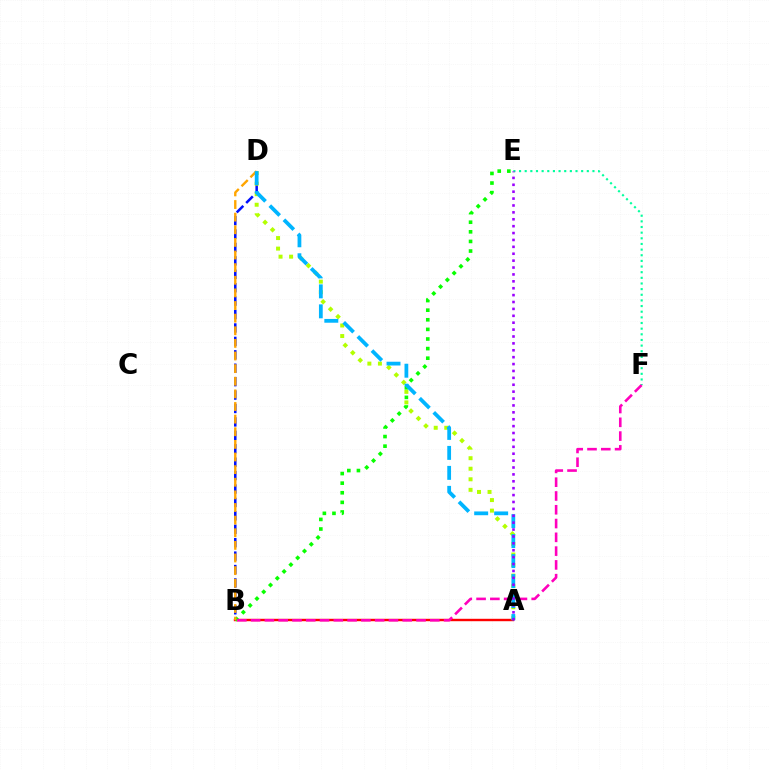{('B', 'D'): [{'color': '#0010ff', 'line_style': 'dashed', 'thickness': 1.82}, {'color': '#ffa500', 'line_style': 'dashed', 'thickness': 1.71}], ('A', 'B'): [{'color': '#ff0000', 'line_style': 'solid', 'thickness': 1.74}], ('A', 'D'): [{'color': '#b3ff00', 'line_style': 'dotted', 'thickness': 2.87}, {'color': '#00b5ff', 'line_style': 'dashed', 'thickness': 2.71}], ('E', 'F'): [{'color': '#00ff9d', 'line_style': 'dotted', 'thickness': 1.53}], ('B', 'E'): [{'color': '#08ff00', 'line_style': 'dotted', 'thickness': 2.61}], ('B', 'F'): [{'color': '#ff00bd', 'line_style': 'dashed', 'thickness': 1.87}], ('A', 'E'): [{'color': '#9b00ff', 'line_style': 'dotted', 'thickness': 1.87}]}